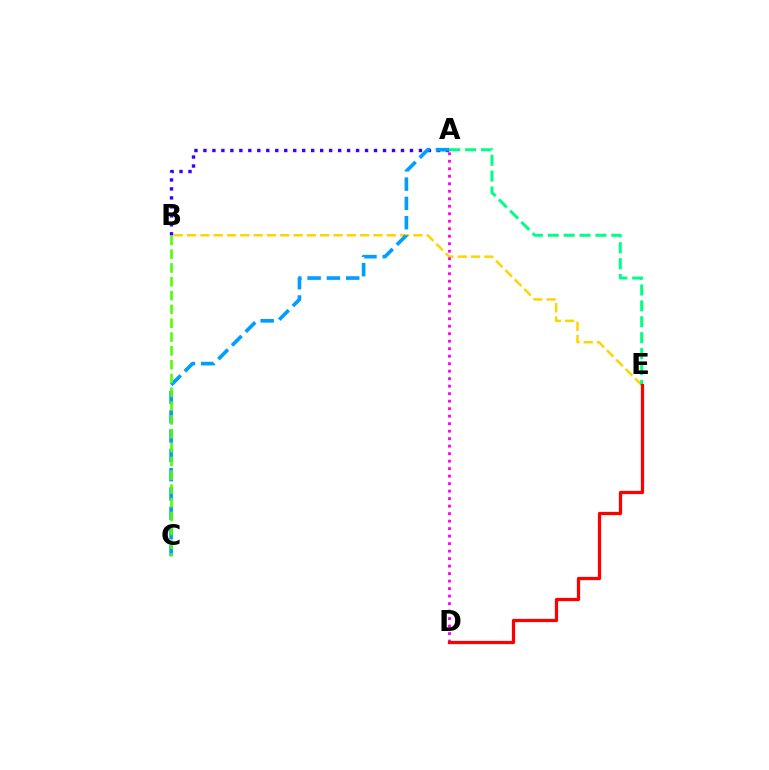{('B', 'E'): [{'color': '#ffd500', 'line_style': 'dashed', 'thickness': 1.81}], ('A', 'E'): [{'color': '#00ff86', 'line_style': 'dashed', 'thickness': 2.16}], ('A', 'B'): [{'color': '#3700ff', 'line_style': 'dotted', 'thickness': 2.44}], ('A', 'D'): [{'color': '#ff00ed', 'line_style': 'dotted', 'thickness': 2.04}], ('A', 'C'): [{'color': '#009eff', 'line_style': 'dashed', 'thickness': 2.62}], ('B', 'C'): [{'color': '#4fff00', 'line_style': 'dashed', 'thickness': 1.88}], ('D', 'E'): [{'color': '#ff0000', 'line_style': 'solid', 'thickness': 2.33}]}